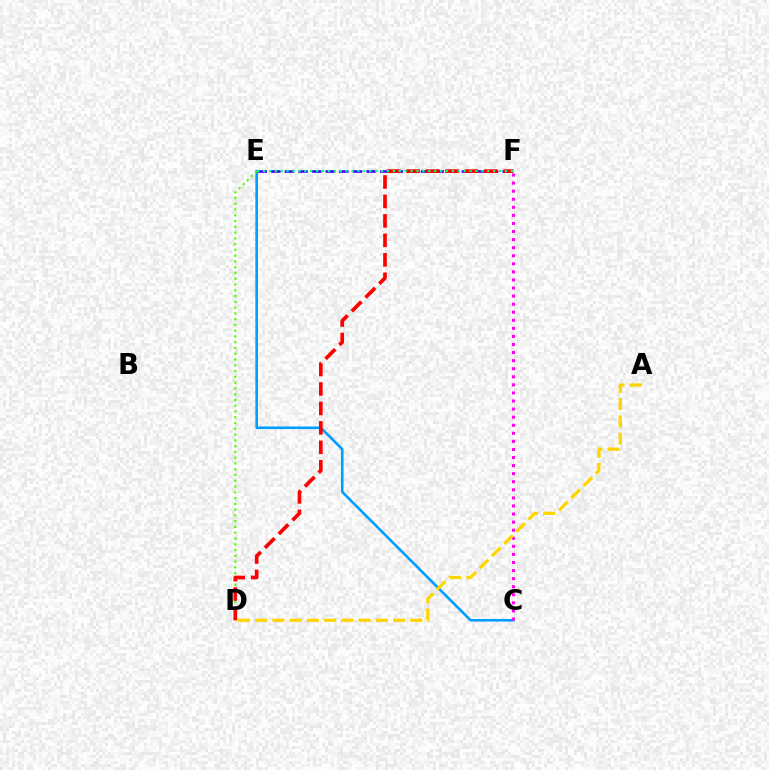{('C', 'E'): [{'color': '#009eff', 'line_style': 'solid', 'thickness': 1.88}], ('E', 'F'): [{'color': '#3700ff', 'line_style': 'dashed', 'thickness': 1.85}, {'color': '#00ff86', 'line_style': 'dotted', 'thickness': 1.6}], ('D', 'E'): [{'color': '#4fff00', 'line_style': 'dotted', 'thickness': 1.57}], ('D', 'F'): [{'color': '#ff0000', 'line_style': 'dashed', 'thickness': 2.64}], ('C', 'F'): [{'color': '#ff00ed', 'line_style': 'dotted', 'thickness': 2.19}], ('A', 'D'): [{'color': '#ffd500', 'line_style': 'dashed', 'thickness': 2.34}]}